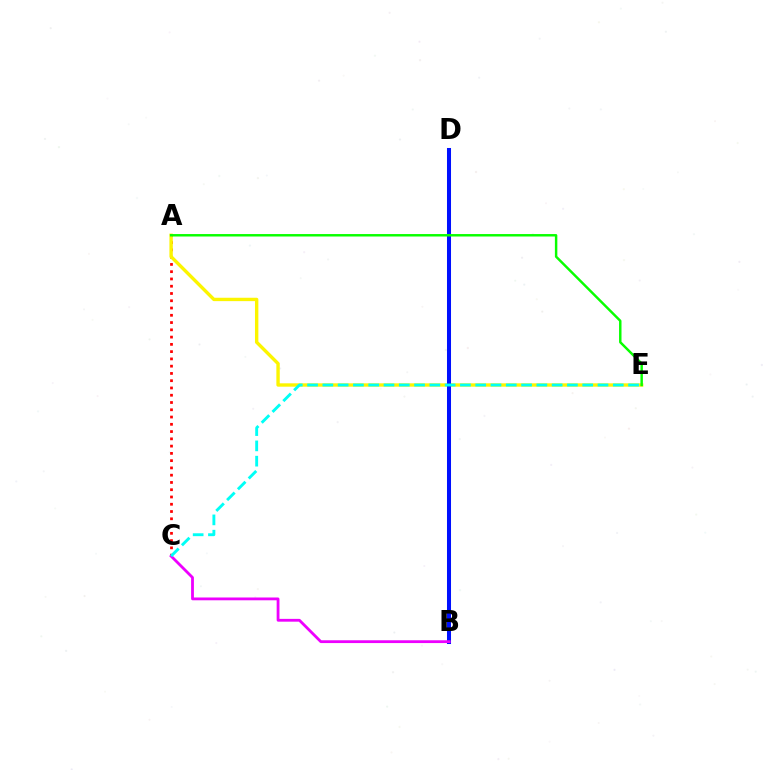{('A', 'C'): [{'color': '#ff0000', 'line_style': 'dotted', 'thickness': 1.97}], ('A', 'E'): [{'color': '#fcf500', 'line_style': 'solid', 'thickness': 2.43}, {'color': '#08ff00', 'line_style': 'solid', 'thickness': 1.76}], ('B', 'D'): [{'color': '#0010ff', 'line_style': 'solid', 'thickness': 2.9}], ('B', 'C'): [{'color': '#ee00ff', 'line_style': 'solid', 'thickness': 2.02}], ('C', 'E'): [{'color': '#00fff6', 'line_style': 'dashed', 'thickness': 2.08}]}